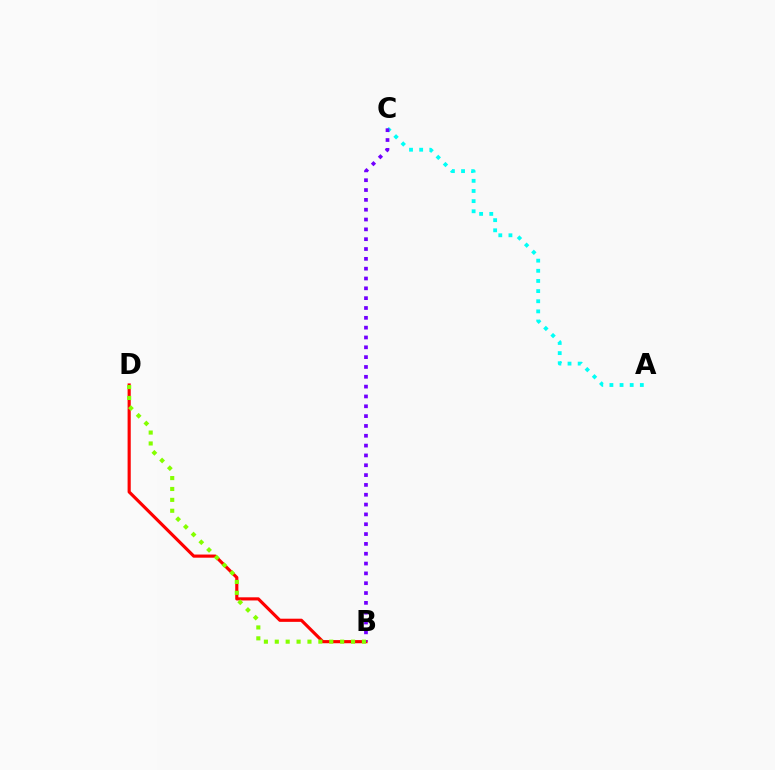{('B', 'D'): [{'color': '#ff0000', 'line_style': 'solid', 'thickness': 2.27}, {'color': '#84ff00', 'line_style': 'dotted', 'thickness': 2.96}], ('A', 'C'): [{'color': '#00fff6', 'line_style': 'dotted', 'thickness': 2.76}], ('B', 'C'): [{'color': '#7200ff', 'line_style': 'dotted', 'thickness': 2.67}]}